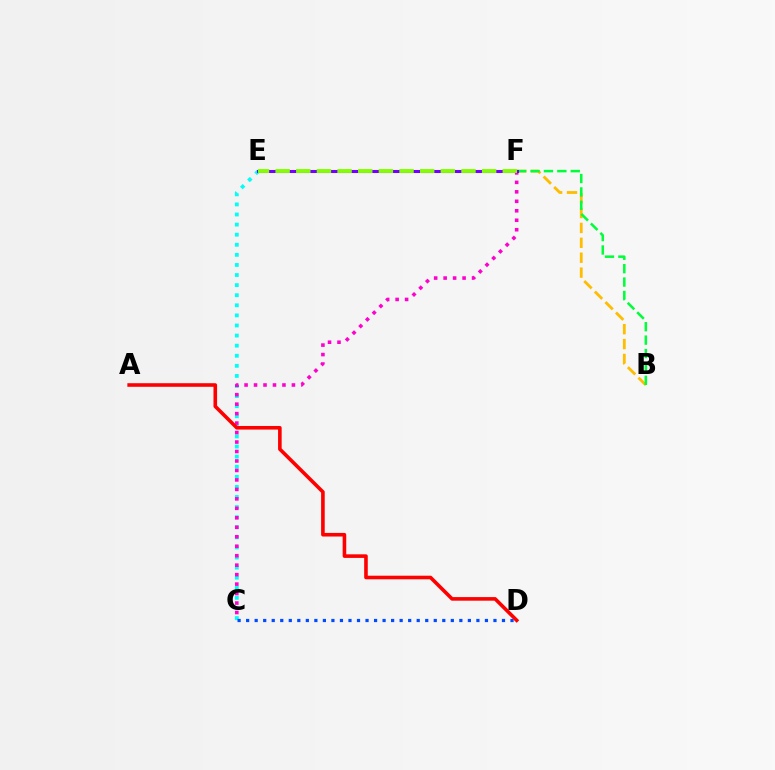{('B', 'F'): [{'color': '#ffbd00', 'line_style': 'dashed', 'thickness': 2.02}, {'color': '#00ff39', 'line_style': 'dashed', 'thickness': 1.82}], ('C', 'E'): [{'color': '#00fff6', 'line_style': 'dotted', 'thickness': 2.74}], ('C', 'F'): [{'color': '#ff00cf', 'line_style': 'dotted', 'thickness': 2.57}], ('E', 'F'): [{'color': '#7200ff', 'line_style': 'solid', 'thickness': 2.2}, {'color': '#84ff00', 'line_style': 'dashed', 'thickness': 2.81}], ('C', 'D'): [{'color': '#004bff', 'line_style': 'dotted', 'thickness': 2.32}], ('A', 'D'): [{'color': '#ff0000', 'line_style': 'solid', 'thickness': 2.59}]}